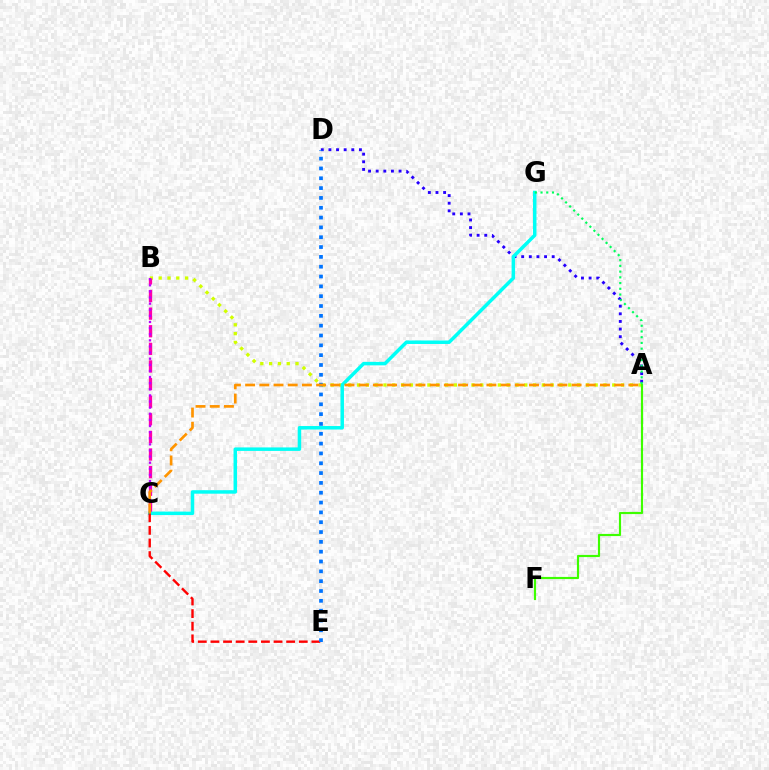{('A', 'B'): [{'color': '#d1ff00', 'line_style': 'dotted', 'thickness': 2.39}], ('A', 'F'): [{'color': '#3dff00', 'line_style': 'solid', 'thickness': 1.56}], ('B', 'C'): [{'color': '#ff00ac', 'line_style': 'dashed', 'thickness': 2.39}, {'color': '#b900ff', 'line_style': 'dotted', 'thickness': 1.66}], ('A', 'D'): [{'color': '#2500ff', 'line_style': 'dotted', 'thickness': 2.07}], ('C', 'G'): [{'color': '#00fff6', 'line_style': 'solid', 'thickness': 2.51}], ('C', 'E'): [{'color': '#ff0000', 'line_style': 'dashed', 'thickness': 1.71}], ('D', 'E'): [{'color': '#0074ff', 'line_style': 'dotted', 'thickness': 2.67}], ('A', 'C'): [{'color': '#ff9400', 'line_style': 'dashed', 'thickness': 1.93}], ('A', 'G'): [{'color': '#00ff5c', 'line_style': 'dotted', 'thickness': 1.56}]}